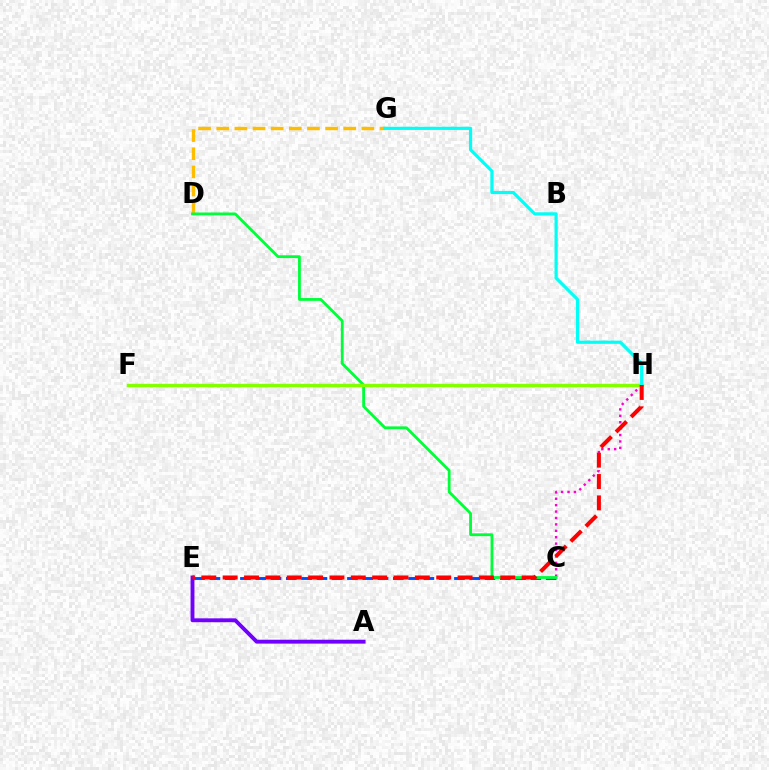{('C', 'H'): [{'color': '#ff00cf', 'line_style': 'dotted', 'thickness': 1.74}], ('A', 'E'): [{'color': '#7200ff', 'line_style': 'solid', 'thickness': 2.8}], ('C', 'E'): [{'color': '#004bff', 'line_style': 'dashed', 'thickness': 2.08}], ('D', 'G'): [{'color': '#ffbd00', 'line_style': 'dashed', 'thickness': 2.47}], ('C', 'D'): [{'color': '#00ff39', 'line_style': 'solid', 'thickness': 2.02}], ('F', 'H'): [{'color': '#84ff00', 'line_style': 'solid', 'thickness': 2.45}], ('G', 'H'): [{'color': '#00fff6', 'line_style': 'solid', 'thickness': 2.3}], ('E', 'H'): [{'color': '#ff0000', 'line_style': 'dashed', 'thickness': 2.9}]}